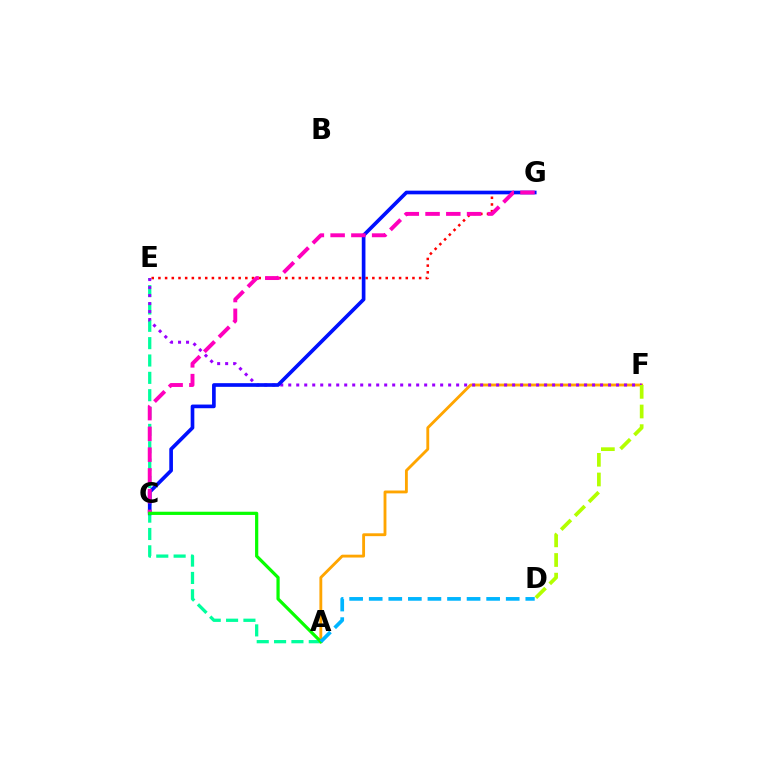{('A', 'E'): [{'color': '#00ff9d', 'line_style': 'dashed', 'thickness': 2.36}], ('A', 'F'): [{'color': '#ffa500', 'line_style': 'solid', 'thickness': 2.05}], ('E', 'G'): [{'color': '#ff0000', 'line_style': 'dotted', 'thickness': 1.82}], ('E', 'F'): [{'color': '#9b00ff', 'line_style': 'dotted', 'thickness': 2.17}], ('D', 'F'): [{'color': '#b3ff00', 'line_style': 'dashed', 'thickness': 2.67}], ('C', 'G'): [{'color': '#0010ff', 'line_style': 'solid', 'thickness': 2.64}, {'color': '#ff00bd', 'line_style': 'dashed', 'thickness': 2.82}], ('A', 'C'): [{'color': '#08ff00', 'line_style': 'solid', 'thickness': 2.32}], ('A', 'D'): [{'color': '#00b5ff', 'line_style': 'dashed', 'thickness': 2.66}]}